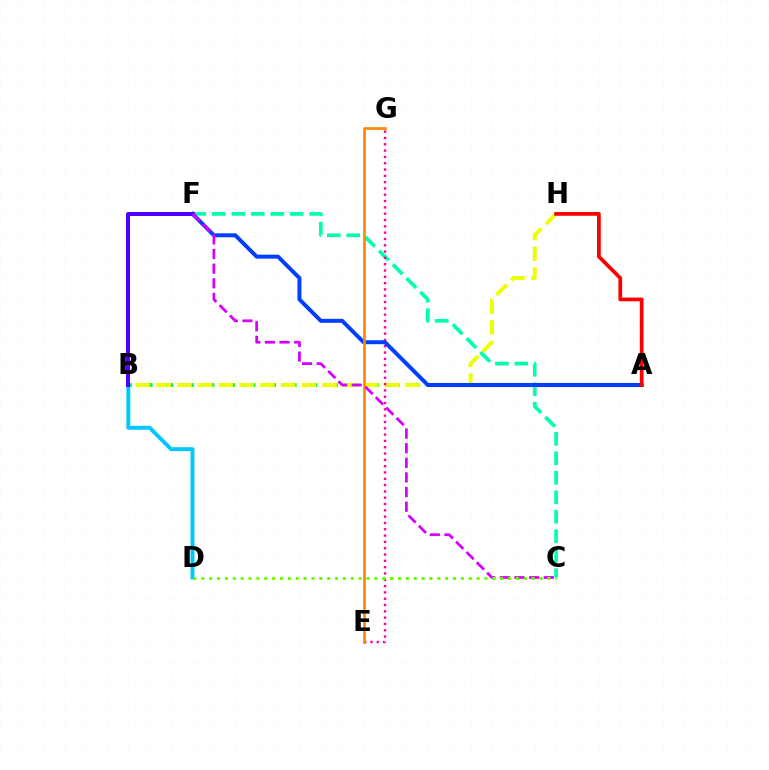{('A', 'B'): [{'color': '#00ff27', 'line_style': 'dotted', 'thickness': 2.8}], ('C', 'F'): [{'color': '#00ffaf', 'line_style': 'dashed', 'thickness': 2.65}, {'color': '#d600ff', 'line_style': 'dashed', 'thickness': 1.99}], ('B', 'H'): [{'color': '#eeff00', 'line_style': 'dashed', 'thickness': 2.82}], ('B', 'D'): [{'color': '#00c7ff', 'line_style': 'solid', 'thickness': 2.83}], ('E', 'G'): [{'color': '#ff00a0', 'line_style': 'dotted', 'thickness': 1.71}, {'color': '#ff8800', 'line_style': 'solid', 'thickness': 1.95}], ('A', 'F'): [{'color': '#003fff', 'line_style': 'solid', 'thickness': 2.86}], ('B', 'F'): [{'color': '#4f00ff', 'line_style': 'solid', 'thickness': 2.86}], ('A', 'H'): [{'color': '#ff0000', 'line_style': 'solid', 'thickness': 2.69}], ('C', 'D'): [{'color': '#66ff00', 'line_style': 'dotted', 'thickness': 2.14}]}